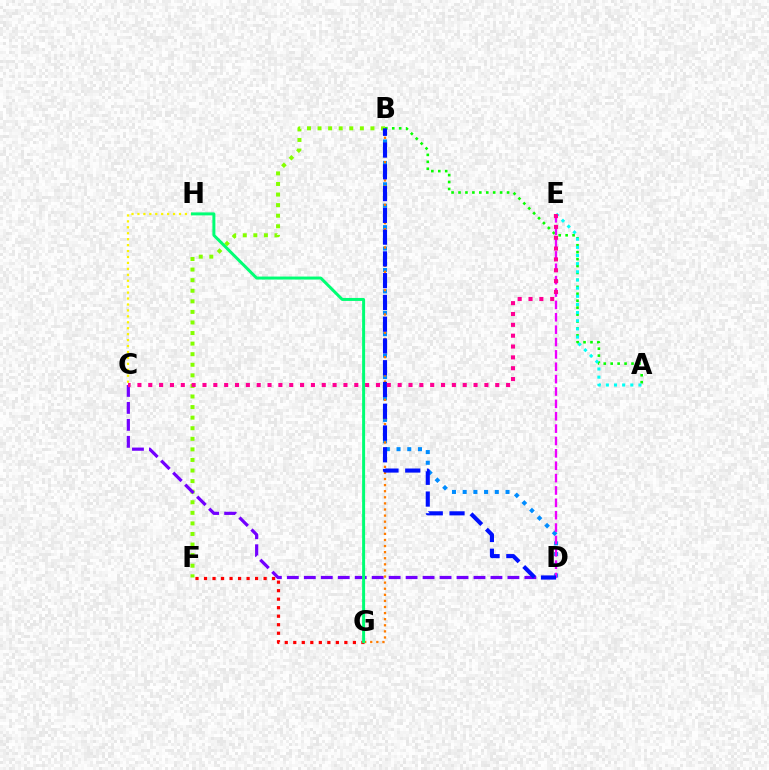{('C', 'H'): [{'color': '#fcf500', 'line_style': 'dotted', 'thickness': 1.61}], ('B', 'D'): [{'color': '#008cff', 'line_style': 'dotted', 'thickness': 2.91}, {'color': '#0010ff', 'line_style': 'dashed', 'thickness': 2.96}], ('B', 'F'): [{'color': '#84ff00', 'line_style': 'dotted', 'thickness': 2.87}], ('C', 'D'): [{'color': '#7200ff', 'line_style': 'dashed', 'thickness': 2.3}], ('A', 'B'): [{'color': '#08ff00', 'line_style': 'dotted', 'thickness': 1.88}], ('B', 'G'): [{'color': '#ff7c00', 'line_style': 'dotted', 'thickness': 1.66}], ('D', 'E'): [{'color': '#ee00ff', 'line_style': 'dashed', 'thickness': 1.68}], ('F', 'G'): [{'color': '#ff0000', 'line_style': 'dotted', 'thickness': 2.31}], ('A', 'E'): [{'color': '#00fff6', 'line_style': 'dotted', 'thickness': 2.22}], ('G', 'H'): [{'color': '#00ff74', 'line_style': 'solid', 'thickness': 2.15}], ('C', 'E'): [{'color': '#ff0094', 'line_style': 'dotted', 'thickness': 2.95}]}